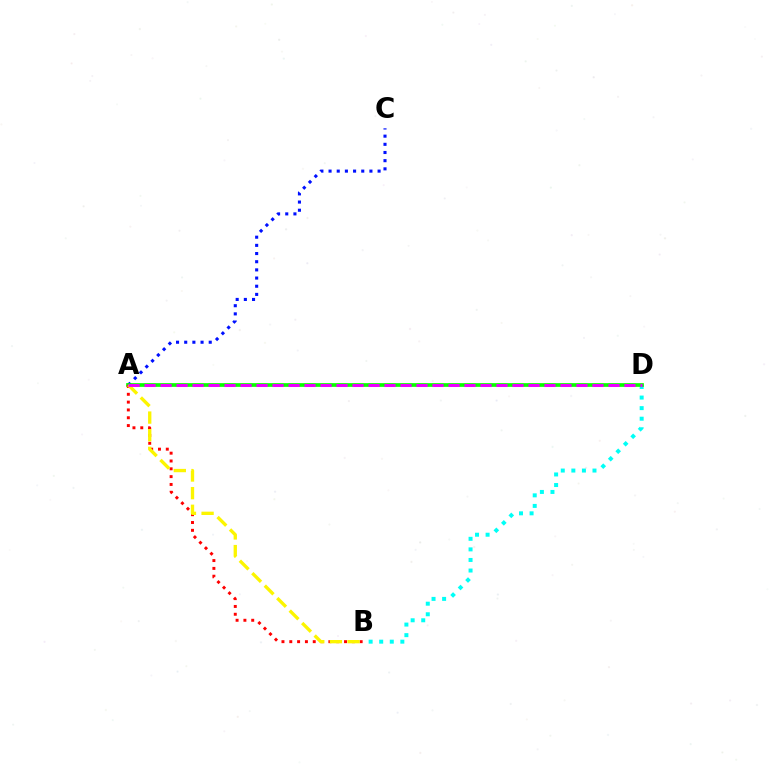{('A', 'C'): [{'color': '#0010ff', 'line_style': 'dotted', 'thickness': 2.22}], ('B', 'D'): [{'color': '#00fff6', 'line_style': 'dotted', 'thickness': 2.87}], ('A', 'D'): [{'color': '#08ff00', 'line_style': 'solid', 'thickness': 2.67}, {'color': '#ee00ff', 'line_style': 'dashed', 'thickness': 2.17}], ('A', 'B'): [{'color': '#ff0000', 'line_style': 'dotted', 'thickness': 2.12}, {'color': '#fcf500', 'line_style': 'dashed', 'thickness': 2.4}]}